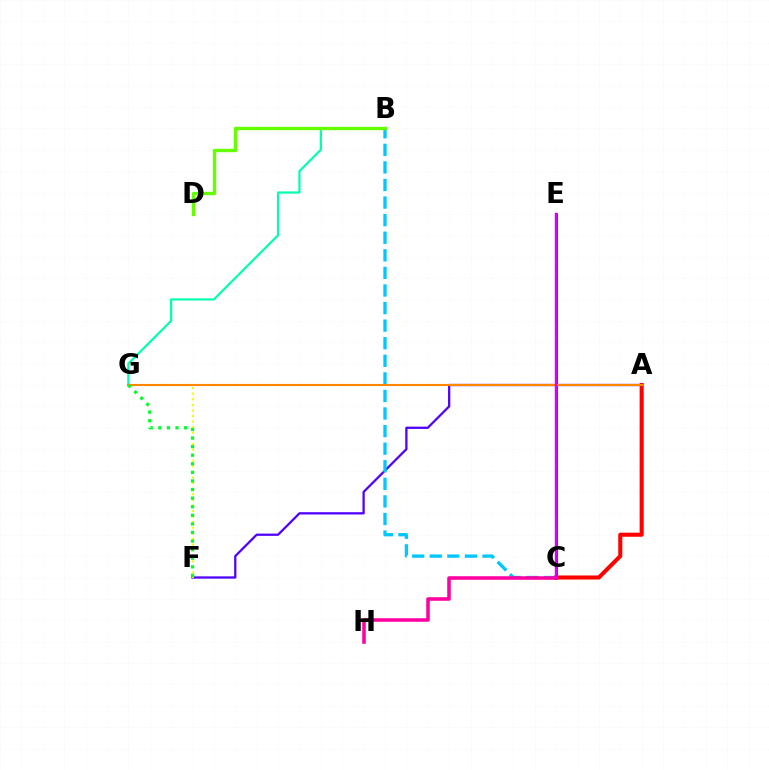{('C', 'E'): [{'color': '#003fff', 'line_style': 'solid', 'thickness': 2.06}, {'color': '#d600ff', 'line_style': 'solid', 'thickness': 1.75}], ('A', 'C'): [{'color': '#ff0000', 'line_style': 'solid', 'thickness': 2.93}], ('A', 'F'): [{'color': '#4f00ff', 'line_style': 'solid', 'thickness': 1.63}], ('F', 'G'): [{'color': '#eeff00', 'line_style': 'dotted', 'thickness': 1.52}, {'color': '#00ff27', 'line_style': 'dotted', 'thickness': 2.33}], ('B', 'C'): [{'color': '#00c7ff', 'line_style': 'dashed', 'thickness': 2.39}], ('C', 'H'): [{'color': '#ff00a0', 'line_style': 'solid', 'thickness': 2.55}], ('B', 'G'): [{'color': '#00ffaf', 'line_style': 'solid', 'thickness': 1.59}], ('A', 'G'): [{'color': '#ff8800', 'line_style': 'solid', 'thickness': 1.51}], ('B', 'D'): [{'color': '#66ff00', 'line_style': 'solid', 'thickness': 2.44}]}